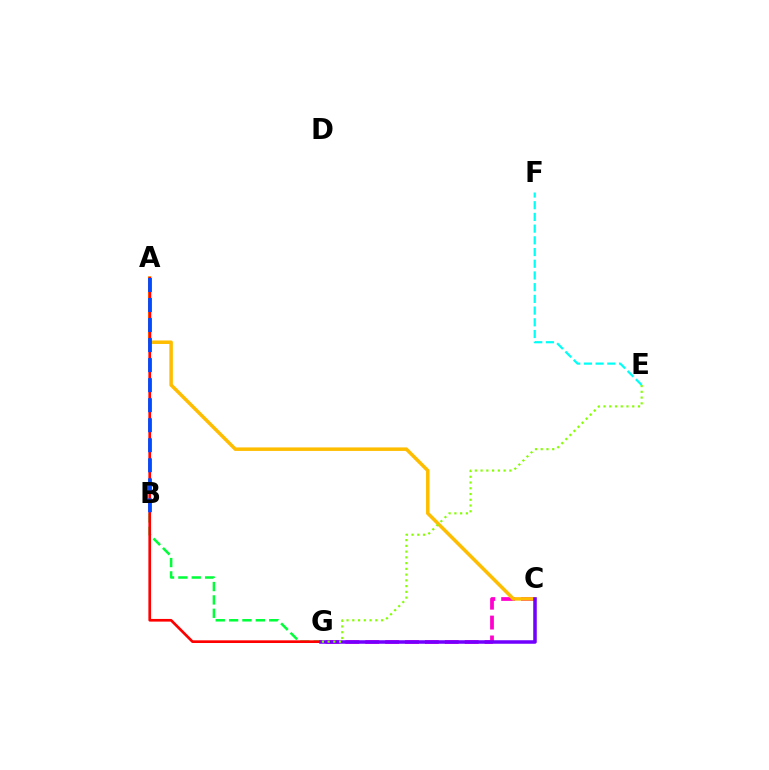{('B', 'G'): [{'color': '#00ff39', 'line_style': 'dashed', 'thickness': 1.81}], ('C', 'G'): [{'color': '#ff00cf', 'line_style': 'dashed', 'thickness': 2.7}, {'color': '#7200ff', 'line_style': 'solid', 'thickness': 2.53}], ('A', 'C'): [{'color': '#ffbd00', 'line_style': 'solid', 'thickness': 2.52}], ('A', 'G'): [{'color': '#ff0000', 'line_style': 'solid', 'thickness': 1.93}], ('E', 'F'): [{'color': '#00fff6', 'line_style': 'dashed', 'thickness': 1.59}], ('E', 'G'): [{'color': '#84ff00', 'line_style': 'dotted', 'thickness': 1.56}], ('A', 'B'): [{'color': '#004bff', 'line_style': 'dashed', 'thickness': 2.72}]}